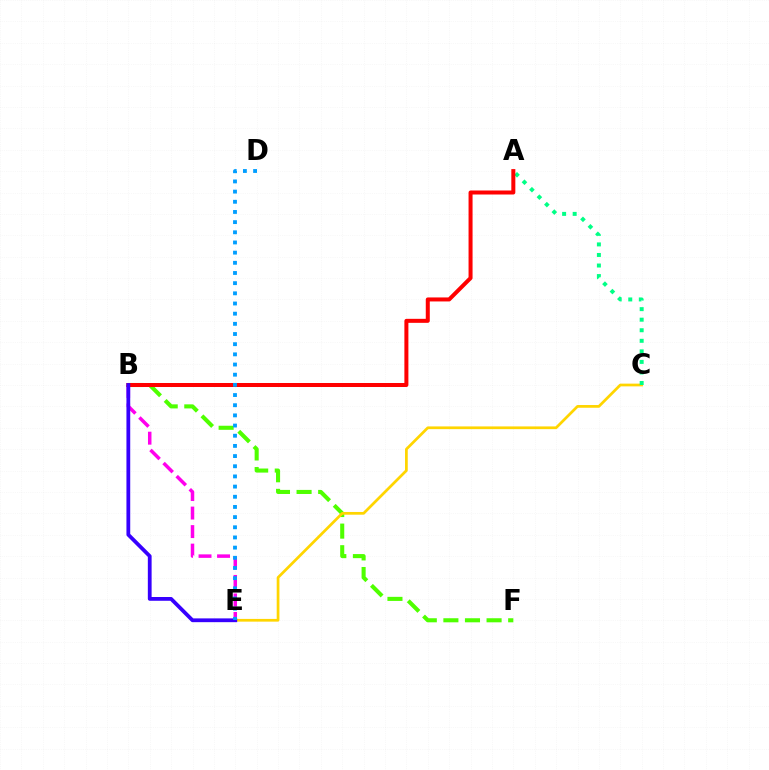{('B', 'F'): [{'color': '#4fff00', 'line_style': 'dashed', 'thickness': 2.93}], ('C', 'E'): [{'color': '#ffd500', 'line_style': 'solid', 'thickness': 1.96}], ('A', 'C'): [{'color': '#00ff86', 'line_style': 'dotted', 'thickness': 2.87}], ('B', 'E'): [{'color': '#ff00ed', 'line_style': 'dashed', 'thickness': 2.52}, {'color': '#3700ff', 'line_style': 'solid', 'thickness': 2.72}], ('A', 'B'): [{'color': '#ff0000', 'line_style': 'solid', 'thickness': 2.89}], ('D', 'E'): [{'color': '#009eff', 'line_style': 'dotted', 'thickness': 2.76}]}